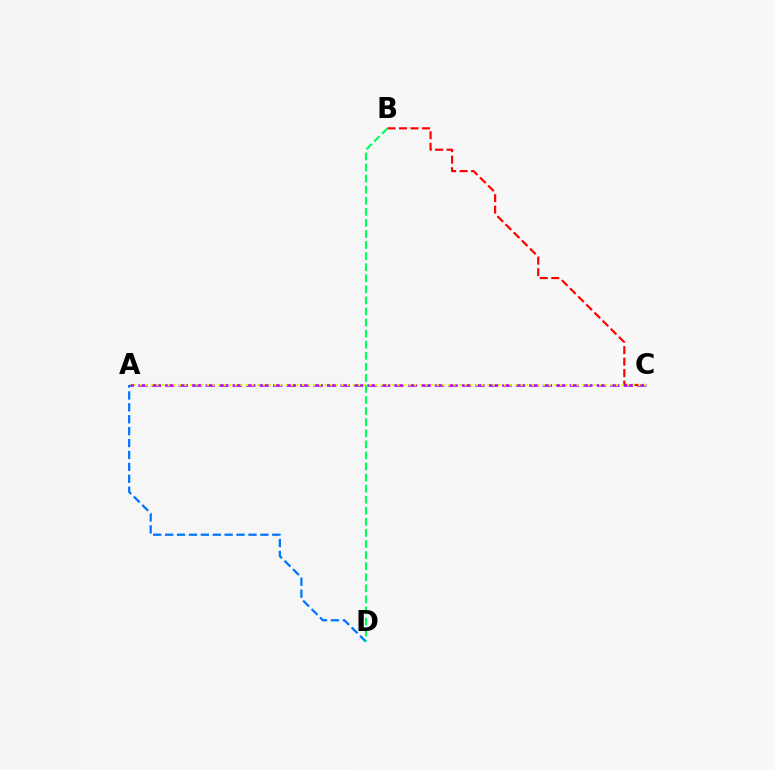{('B', 'C'): [{'color': '#ff0000', 'line_style': 'dashed', 'thickness': 1.56}], ('A', 'C'): [{'color': '#b900ff', 'line_style': 'dashed', 'thickness': 1.83}, {'color': '#d1ff00', 'line_style': 'dotted', 'thickness': 1.52}], ('A', 'D'): [{'color': '#0074ff', 'line_style': 'dashed', 'thickness': 1.62}], ('B', 'D'): [{'color': '#00ff5c', 'line_style': 'dashed', 'thickness': 1.5}]}